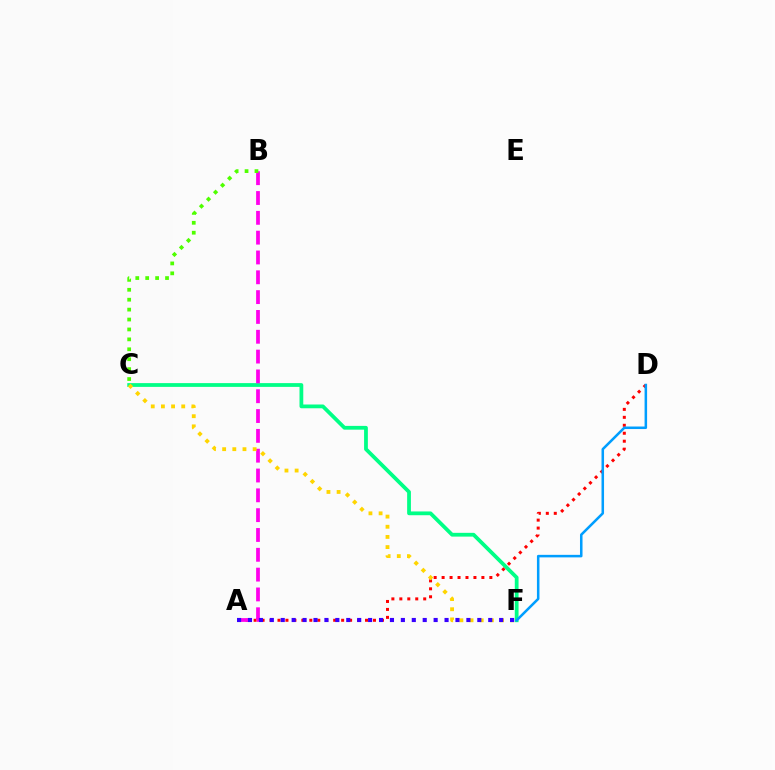{('C', 'F'): [{'color': '#00ff86', 'line_style': 'solid', 'thickness': 2.72}, {'color': '#ffd500', 'line_style': 'dotted', 'thickness': 2.76}], ('A', 'D'): [{'color': '#ff0000', 'line_style': 'dotted', 'thickness': 2.16}], ('A', 'B'): [{'color': '#ff00ed', 'line_style': 'dashed', 'thickness': 2.69}], ('B', 'C'): [{'color': '#4fff00', 'line_style': 'dotted', 'thickness': 2.69}], ('D', 'F'): [{'color': '#009eff', 'line_style': 'solid', 'thickness': 1.82}], ('A', 'F'): [{'color': '#3700ff', 'line_style': 'dotted', 'thickness': 2.97}]}